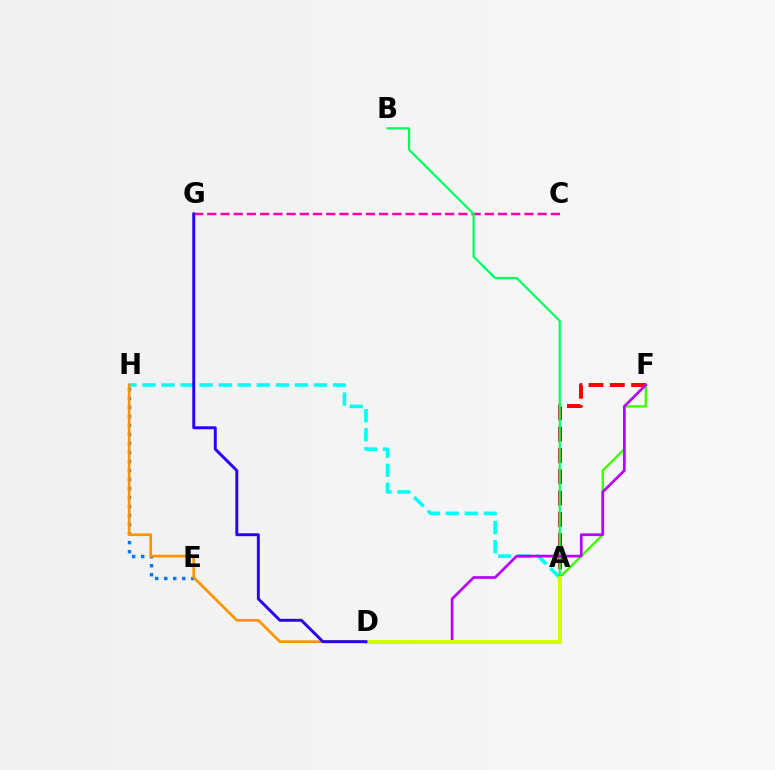{('A', 'F'): [{'color': '#3dff00', 'line_style': 'solid', 'thickness': 1.72}, {'color': '#ff0000', 'line_style': 'dashed', 'thickness': 2.89}], ('E', 'H'): [{'color': '#0074ff', 'line_style': 'dotted', 'thickness': 2.45}], ('A', 'H'): [{'color': '#00fff6', 'line_style': 'dashed', 'thickness': 2.59}], ('D', 'H'): [{'color': '#ff9400', 'line_style': 'solid', 'thickness': 1.96}], ('C', 'G'): [{'color': '#ff00ac', 'line_style': 'dashed', 'thickness': 1.8}], ('A', 'B'): [{'color': '#00ff5c', 'line_style': 'solid', 'thickness': 1.59}], ('D', 'F'): [{'color': '#b900ff', 'line_style': 'solid', 'thickness': 1.95}], ('A', 'D'): [{'color': '#d1ff00', 'line_style': 'solid', 'thickness': 2.88}], ('D', 'G'): [{'color': '#2500ff', 'line_style': 'solid', 'thickness': 2.11}]}